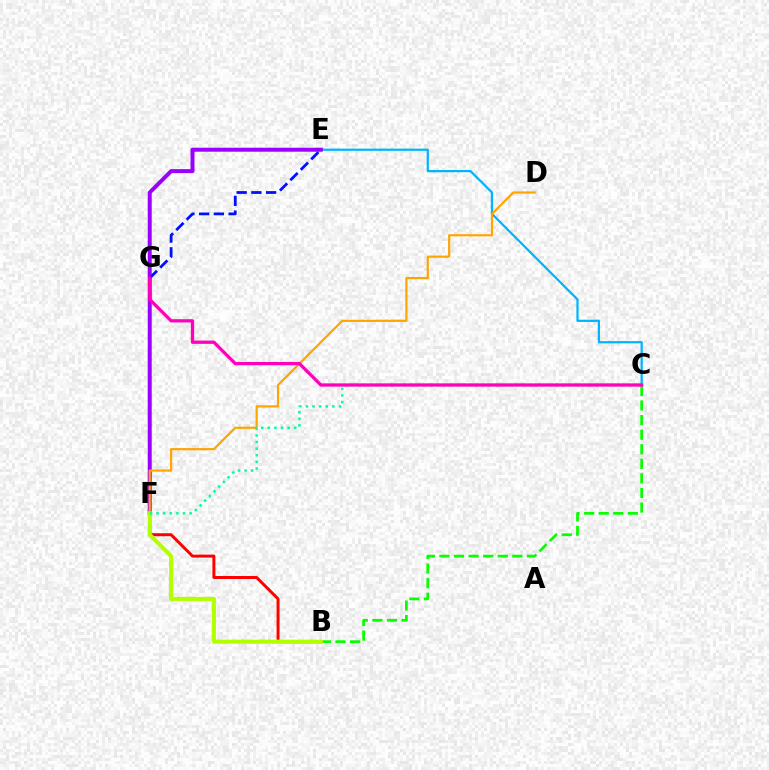{('C', 'E'): [{'color': '#00b5ff', 'line_style': 'solid', 'thickness': 1.6}], ('E', 'F'): [{'color': '#9b00ff', 'line_style': 'solid', 'thickness': 2.86}], ('B', 'C'): [{'color': '#08ff00', 'line_style': 'dashed', 'thickness': 1.98}], ('B', 'F'): [{'color': '#ff0000', 'line_style': 'solid', 'thickness': 2.15}, {'color': '#b3ff00', 'line_style': 'solid', 'thickness': 2.93}], ('D', 'F'): [{'color': '#ffa500', 'line_style': 'solid', 'thickness': 1.57}], ('E', 'G'): [{'color': '#0010ff', 'line_style': 'dashed', 'thickness': 2.0}], ('C', 'F'): [{'color': '#00ff9d', 'line_style': 'dotted', 'thickness': 1.8}], ('C', 'G'): [{'color': '#ff00bd', 'line_style': 'solid', 'thickness': 2.35}]}